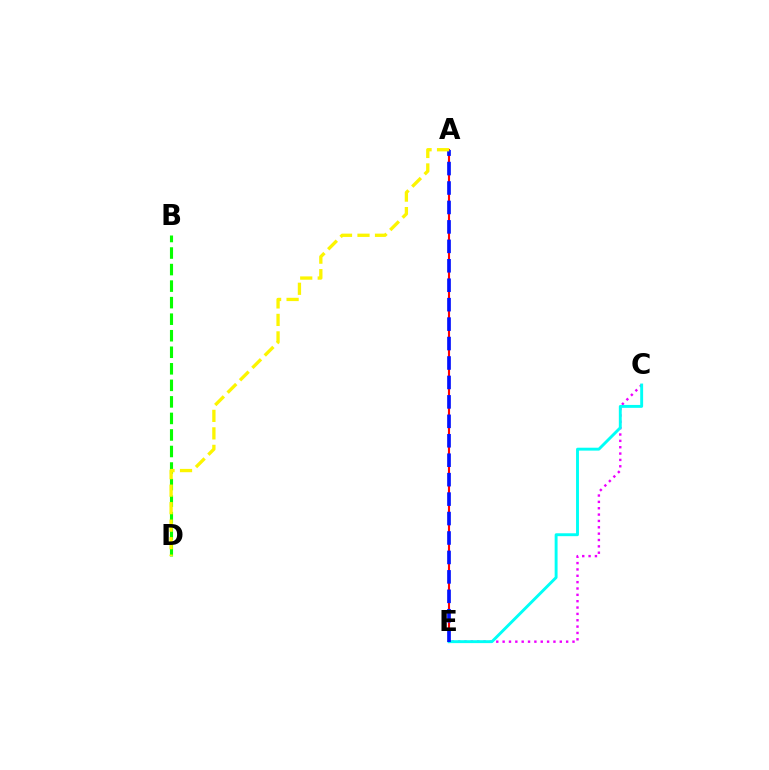{('C', 'E'): [{'color': '#ee00ff', 'line_style': 'dotted', 'thickness': 1.73}, {'color': '#00fff6', 'line_style': 'solid', 'thickness': 2.09}], ('A', 'E'): [{'color': '#ff0000', 'line_style': 'solid', 'thickness': 1.52}, {'color': '#0010ff', 'line_style': 'dashed', 'thickness': 2.64}], ('B', 'D'): [{'color': '#08ff00', 'line_style': 'dashed', 'thickness': 2.25}], ('A', 'D'): [{'color': '#fcf500', 'line_style': 'dashed', 'thickness': 2.38}]}